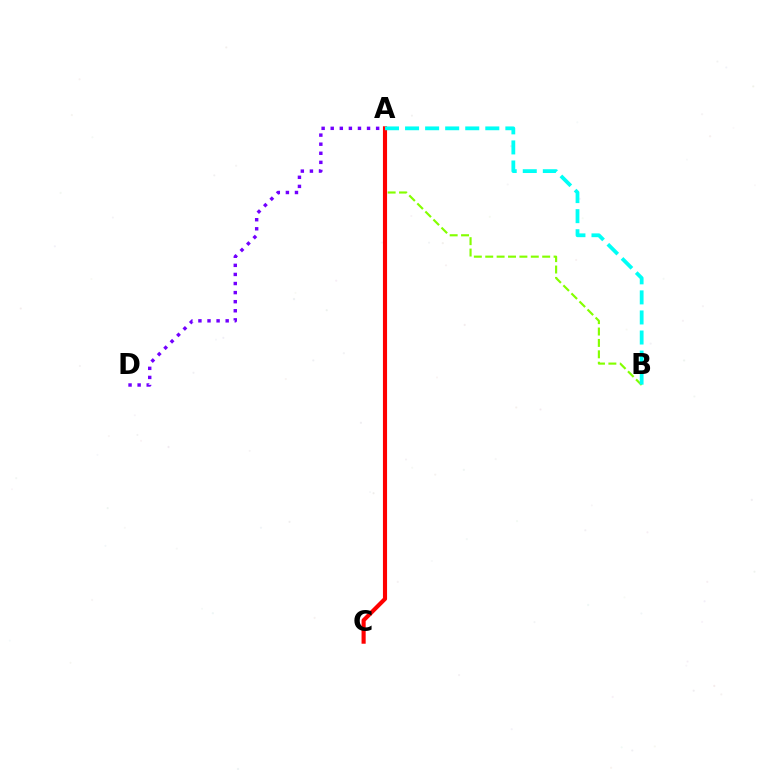{('A', 'B'): [{'color': '#84ff00', 'line_style': 'dashed', 'thickness': 1.55}, {'color': '#00fff6', 'line_style': 'dashed', 'thickness': 2.73}], ('A', 'D'): [{'color': '#7200ff', 'line_style': 'dotted', 'thickness': 2.47}], ('A', 'C'): [{'color': '#ff0000', 'line_style': 'solid', 'thickness': 2.97}]}